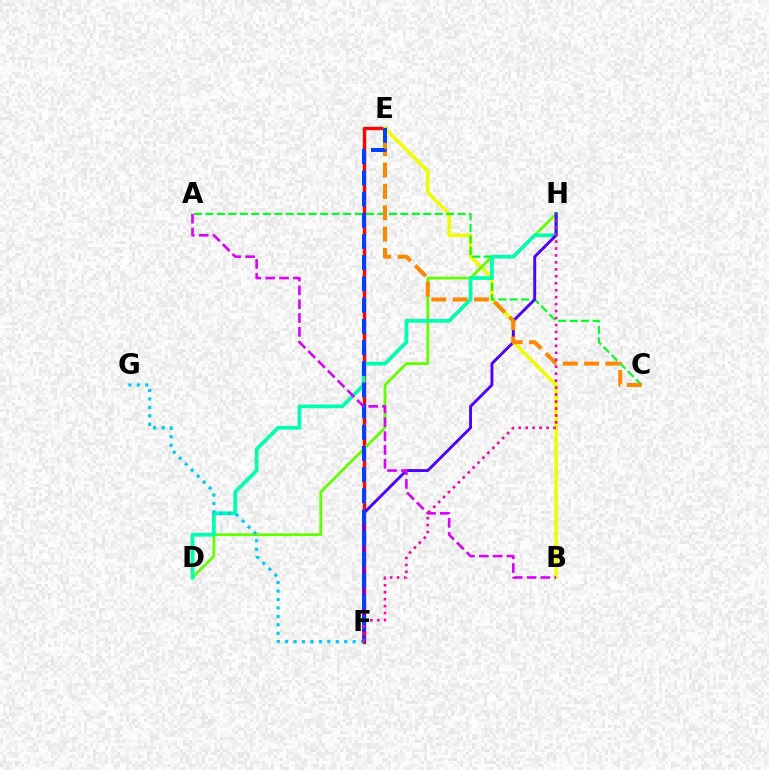{('E', 'F'): [{'color': '#ff0000', 'line_style': 'solid', 'thickness': 2.46}, {'color': '#003fff', 'line_style': 'dashed', 'thickness': 2.88}], ('B', 'E'): [{'color': '#eeff00', 'line_style': 'solid', 'thickness': 2.55}], ('D', 'H'): [{'color': '#66ff00', 'line_style': 'solid', 'thickness': 1.99}, {'color': '#00ffaf', 'line_style': 'solid', 'thickness': 2.7}], ('A', 'C'): [{'color': '#00ff27', 'line_style': 'dashed', 'thickness': 1.56}], ('F', 'H'): [{'color': '#4f00ff', 'line_style': 'solid', 'thickness': 2.09}, {'color': '#ff00a0', 'line_style': 'dotted', 'thickness': 1.89}], ('C', 'E'): [{'color': '#ff8800', 'line_style': 'dashed', 'thickness': 2.9}], ('F', 'G'): [{'color': '#00c7ff', 'line_style': 'dotted', 'thickness': 2.29}], ('A', 'B'): [{'color': '#d600ff', 'line_style': 'dashed', 'thickness': 1.88}]}